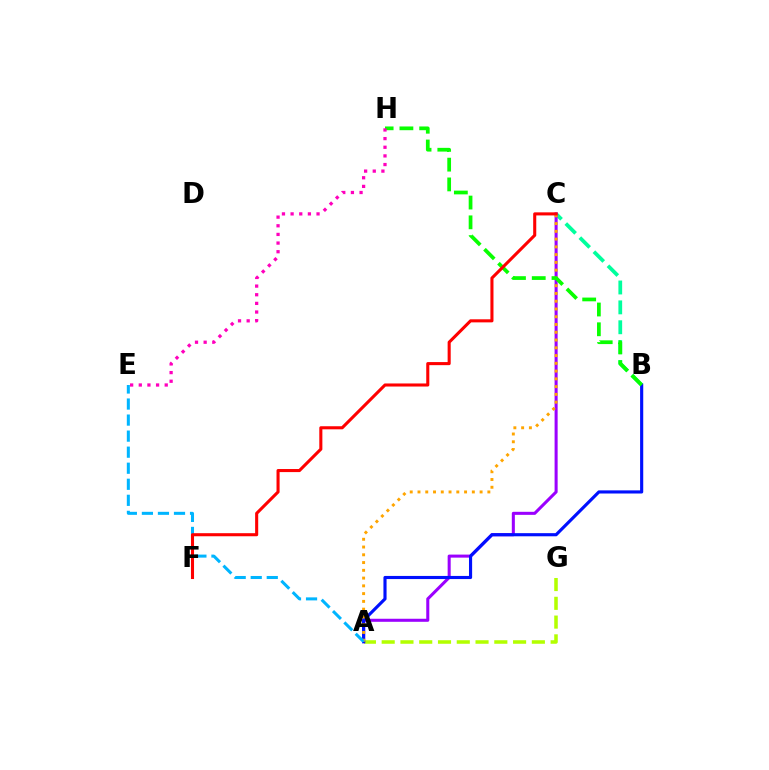{('A', 'G'): [{'color': '#b3ff00', 'line_style': 'dashed', 'thickness': 2.55}], ('B', 'C'): [{'color': '#00ff9d', 'line_style': 'dashed', 'thickness': 2.7}], ('A', 'C'): [{'color': '#9b00ff', 'line_style': 'solid', 'thickness': 2.19}, {'color': '#ffa500', 'line_style': 'dotted', 'thickness': 2.11}], ('A', 'B'): [{'color': '#0010ff', 'line_style': 'solid', 'thickness': 2.26}], ('A', 'E'): [{'color': '#00b5ff', 'line_style': 'dashed', 'thickness': 2.18}], ('B', 'H'): [{'color': '#08ff00', 'line_style': 'dashed', 'thickness': 2.69}], ('E', 'H'): [{'color': '#ff00bd', 'line_style': 'dotted', 'thickness': 2.35}], ('C', 'F'): [{'color': '#ff0000', 'line_style': 'solid', 'thickness': 2.21}]}